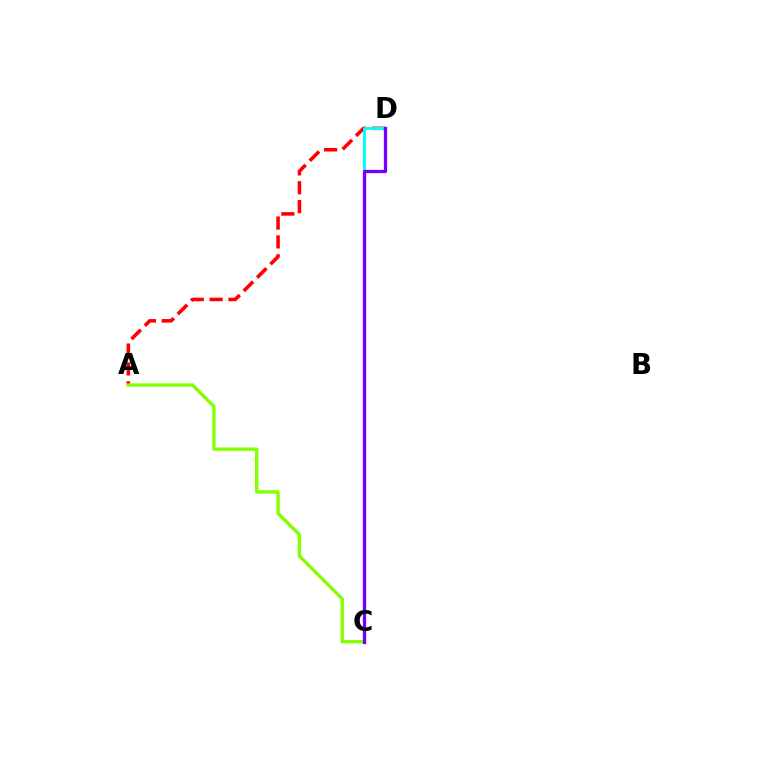{('A', 'D'): [{'color': '#ff0000', 'line_style': 'dashed', 'thickness': 2.57}], ('A', 'C'): [{'color': '#84ff00', 'line_style': 'solid', 'thickness': 2.44}], ('C', 'D'): [{'color': '#00fff6', 'line_style': 'solid', 'thickness': 2.12}, {'color': '#7200ff', 'line_style': 'solid', 'thickness': 2.38}]}